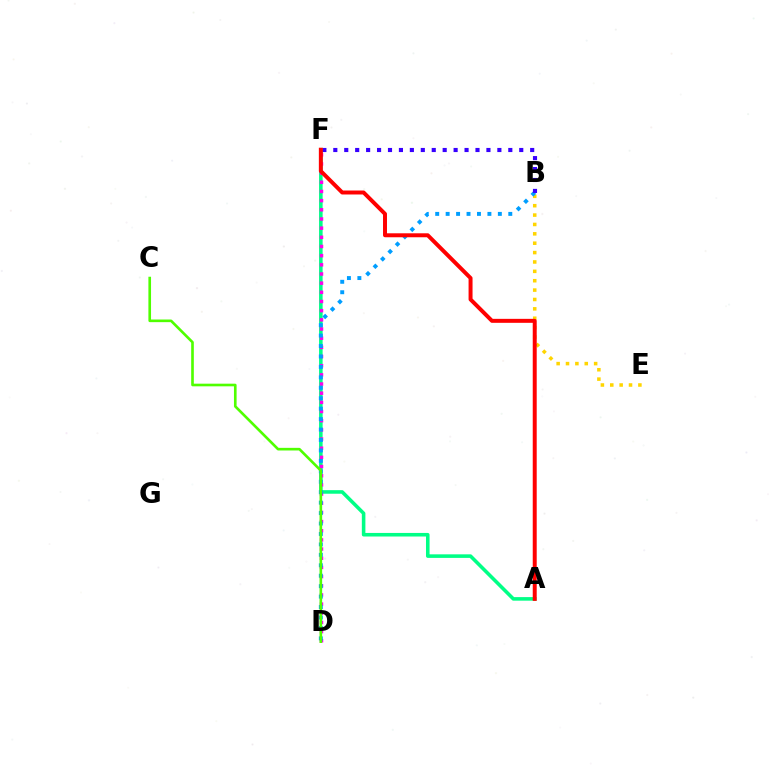{('A', 'F'): [{'color': '#00ff86', 'line_style': 'solid', 'thickness': 2.57}, {'color': '#ff0000', 'line_style': 'solid', 'thickness': 2.86}], ('D', 'F'): [{'color': '#ff00ed', 'line_style': 'dotted', 'thickness': 2.49}], ('B', 'E'): [{'color': '#ffd500', 'line_style': 'dotted', 'thickness': 2.55}], ('B', 'D'): [{'color': '#009eff', 'line_style': 'dotted', 'thickness': 2.84}], ('C', 'D'): [{'color': '#4fff00', 'line_style': 'solid', 'thickness': 1.9}], ('B', 'F'): [{'color': '#3700ff', 'line_style': 'dotted', 'thickness': 2.97}]}